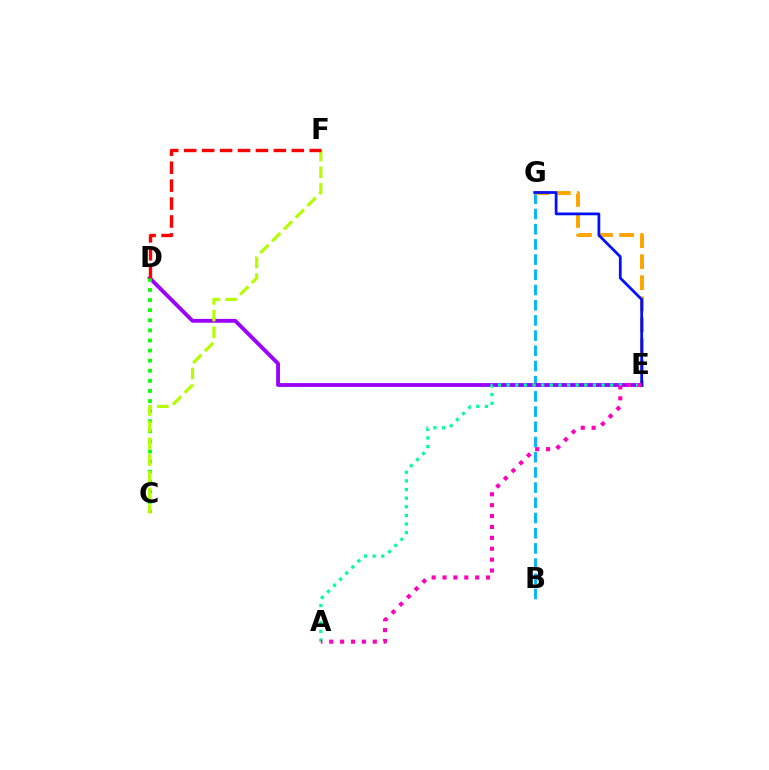{('B', 'G'): [{'color': '#00b5ff', 'line_style': 'dashed', 'thickness': 2.06}], ('D', 'E'): [{'color': '#9b00ff', 'line_style': 'solid', 'thickness': 2.76}], ('E', 'G'): [{'color': '#ffa500', 'line_style': 'dashed', 'thickness': 2.86}, {'color': '#0010ff', 'line_style': 'solid', 'thickness': 1.99}], ('C', 'D'): [{'color': '#08ff00', 'line_style': 'dotted', 'thickness': 2.74}], ('C', 'F'): [{'color': '#b3ff00', 'line_style': 'dashed', 'thickness': 2.27}], ('A', 'E'): [{'color': '#00ff9d', 'line_style': 'dotted', 'thickness': 2.34}, {'color': '#ff00bd', 'line_style': 'dotted', 'thickness': 2.96}], ('D', 'F'): [{'color': '#ff0000', 'line_style': 'dashed', 'thickness': 2.44}]}